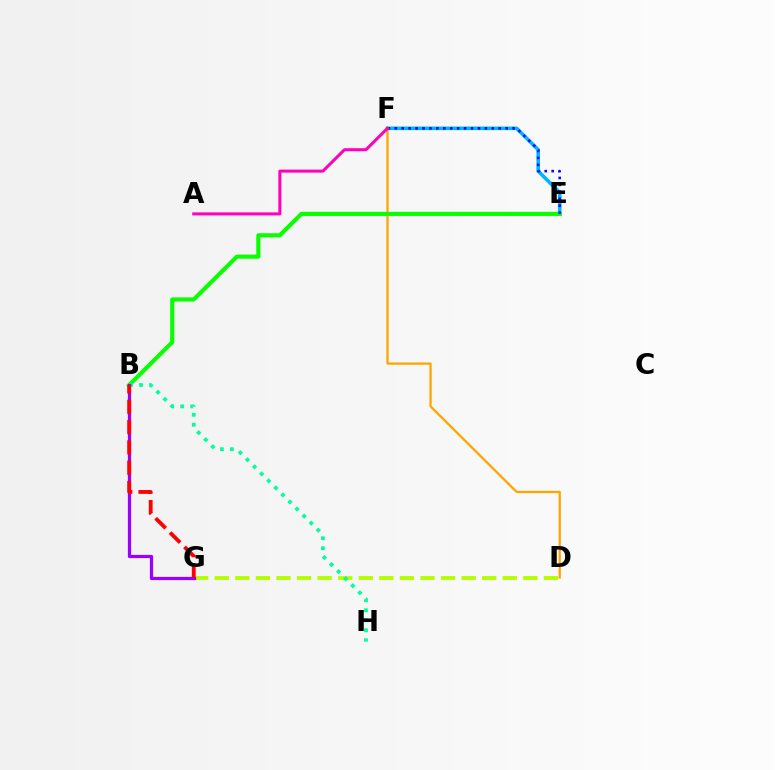{('D', 'G'): [{'color': '#b3ff00', 'line_style': 'dashed', 'thickness': 2.8}], ('E', 'F'): [{'color': '#00b5ff', 'line_style': 'solid', 'thickness': 2.58}, {'color': '#0010ff', 'line_style': 'dotted', 'thickness': 1.88}], ('D', 'F'): [{'color': '#ffa500', 'line_style': 'solid', 'thickness': 1.64}], ('B', 'E'): [{'color': '#08ff00', 'line_style': 'solid', 'thickness': 2.96}], ('B', 'H'): [{'color': '#00ff9d', 'line_style': 'dotted', 'thickness': 2.71}], ('B', 'G'): [{'color': '#9b00ff', 'line_style': 'solid', 'thickness': 2.35}, {'color': '#ff0000', 'line_style': 'dashed', 'thickness': 2.76}], ('A', 'F'): [{'color': '#ff00bd', 'line_style': 'solid', 'thickness': 2.19}]}